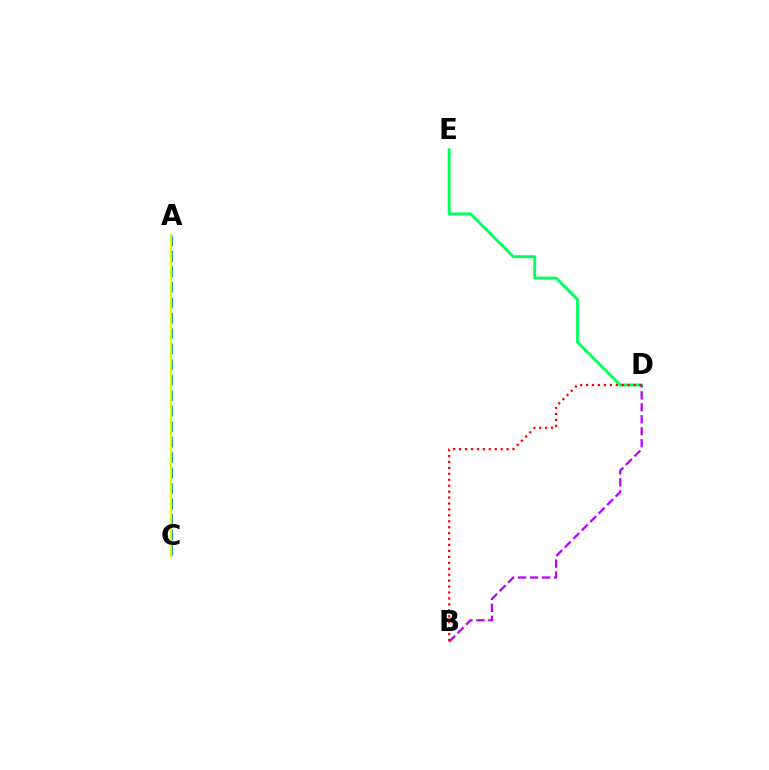{('A', 'C'): [{'color': '#0074ff', 'line_style': 'dashed', 'thickness': 2.1}, {'color': '#d1ff00', 'line_style': 'solid', 'thickness': 1.69}], ('D', 'E'): [{'color': '#00ff5c', 'line_style': 'solid', 'thickness': 2.05}], ('B', 'D'): [{'color': '#b900ff', 'line_style': 'dashed', 'thickness': 1.63}, {'color': '#ff0000', 'line_style': 'dotted', 'thickness': 1.61}]}